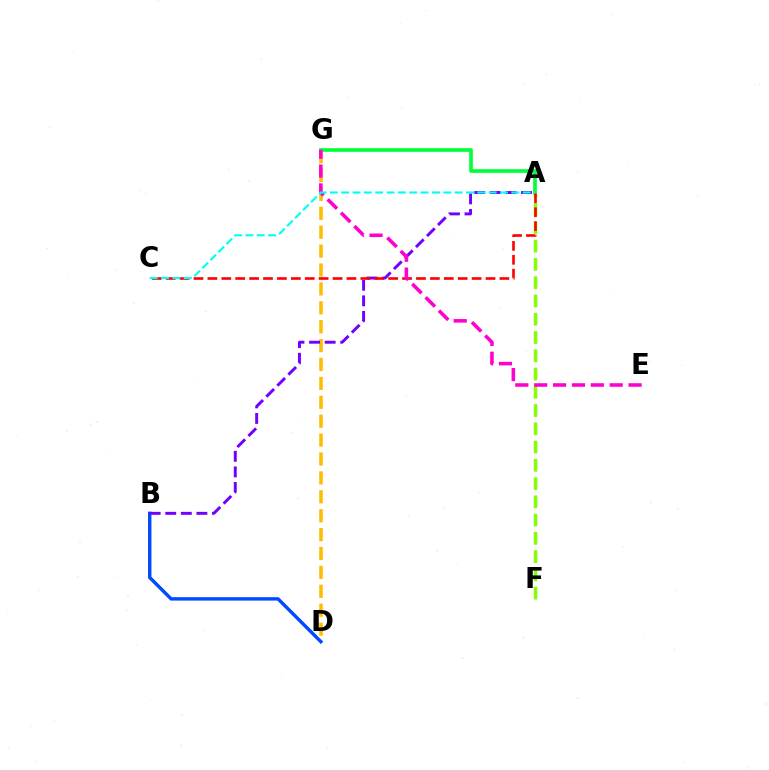{('A', 'G'): [{'color': '#00ff39', 'line_style': 'solid', 'thickness': 2.64}], ('A', 'F'): [{'color': '#84ff00', 'line_style': 'dashed', 'thickness': 2.48}], ('D', 'G'): [{'color': '#ffbd00', 'line_style': 'dashed', 'thickness': 2.57}], ('B', 'D'): [{'color': '#004bff', 'line_style': 'solid', 'thickness': 2.46}], ('A', 'B'): [{'color': '#7200ff', 'line_style': 'dashed', 'thickness': 2.12}], ('A', 'C'): [{'color': '#ff0000', 'line_style': 'dashed', 'thickness': 1.89}, {'color': '#00fff6', 'line_style': 'dashed', 'thickness': 1.54}], ('E', 'G'): [{'color': '#ff00cf', 'line_style': 'dashed', 'thickness': 2.56}]}